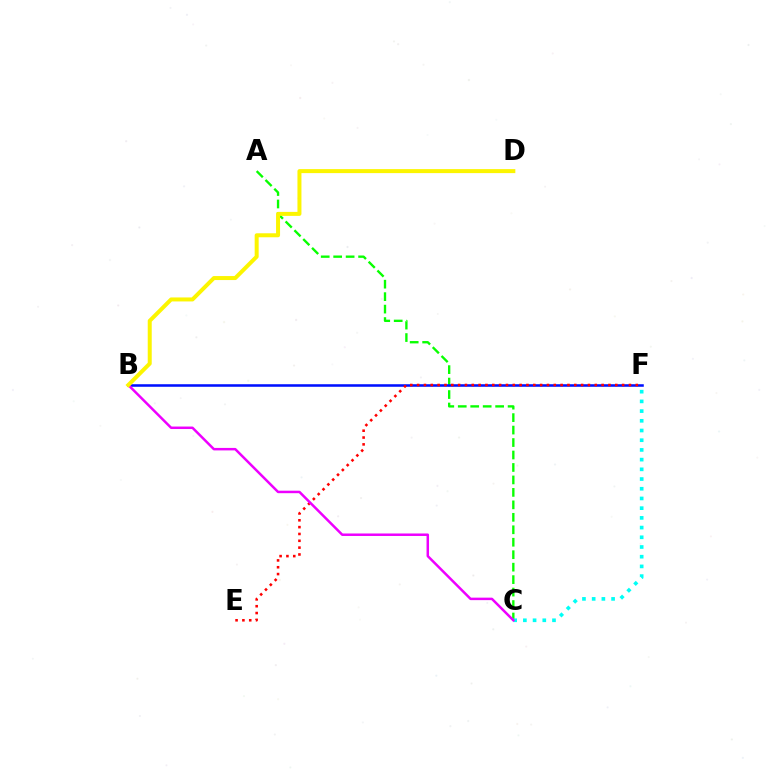{('A', 'C'): [{'color': '#08ff00', 'line_style': 'dashed', 'thickness': 1.69}], ('C', 'F'): [{'color': '#00fff6', 'line_style': 'dotted', 'thickness': 2.64}], ('B', 'F'): [{'color': '#0010ff', 'line_style': 'solid', 'thickness': 1.84}], ('E', 'F'): [{'color': '#ff0000', 'line_style': 'dotted', 'thickness': 1.86}], ('B', 'C'): [{'color': '#ee00ff', 'line_style': 'solid', 'thickness': 1.79}], ('B', 'D'): [{'color': '#fcf500', 'line_style': 'solid', 'thickness': 2.88}]}